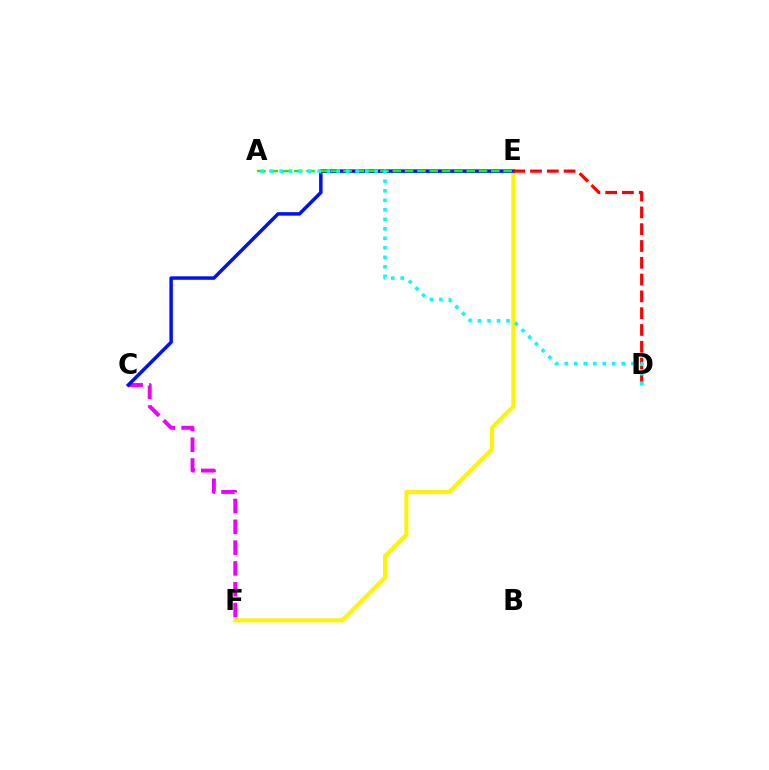{('C', 'F'): [{'color': '#ee00ff', 'line_style': 'dashed', 'thickness': 2.83}], ('E', 'F'): [{'color': '#fcf500', 'line_style': 'solid', 'thickness': 2.89}], ('C', 'E'): [{'color': '#0010ff', 'line_style': 'solid', 'thickness': 2.51}], ('A', 'E'): [{'color': '#08ff00', 'line_style': 'dashed', 'thickness': 1.67}], ('D', 'E'): [{'color': '#ff0000', 'line_style': 'dashed', 'thickness': 2.28}], ('A', 'D'): [{'color': '#00fff6', 'line_style': 'dotted', 'thickness': 2.58}]}